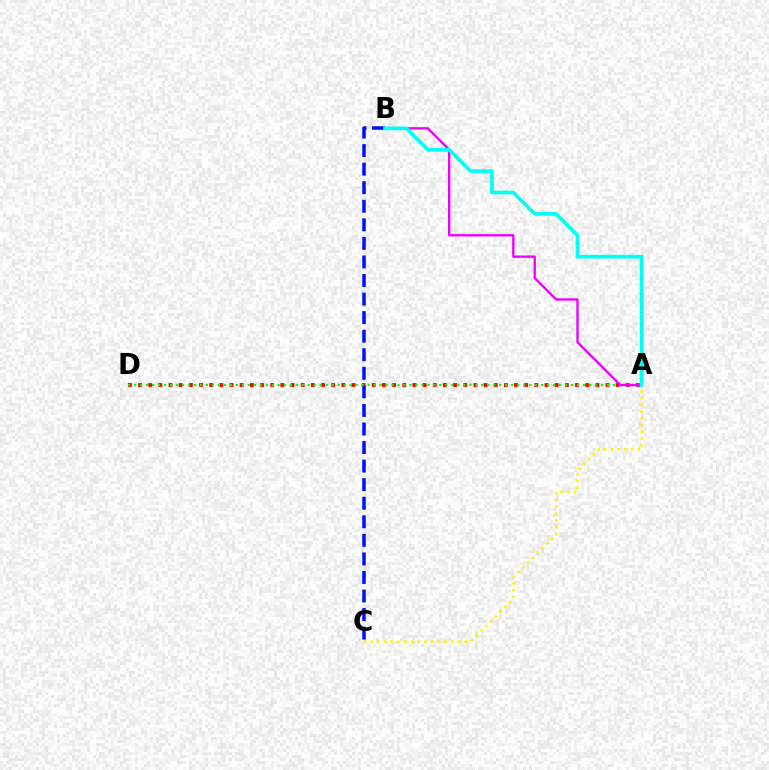{('A', 'C'): [{'color': '#fcf500', 'line_style': 'dotted', 'thickness': 1.83}], ('A', 'D'): [{'color': '#ff0000', 'line_style': 'dotted', 'thickness': 2.76}, {'color': '#08ff00', 'line_style': 'dotted', 'thickness': 1.63}], ('B', 'C'): [{'color': '#0010ff', 'line_style': 'dashed', 'thickness': 2.52}], ('A', 'B'): [{'color': '#ee00ff', 'line_style': 'solid', 'thickness': 1.7}, {'color': '#00fff6', 'line_style': 'solid', 'thickness': 2.65}]}